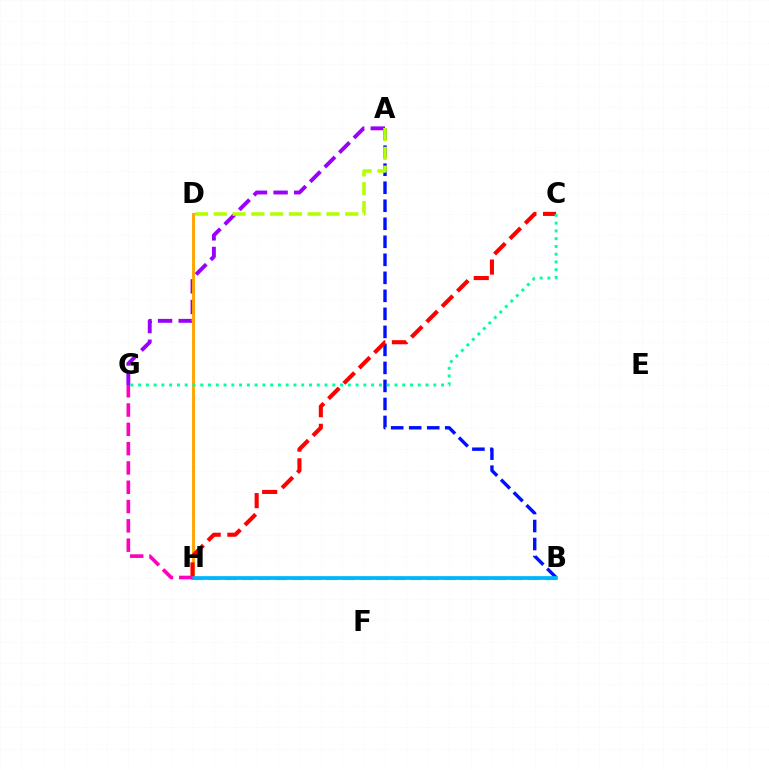{('A', 'G'): [{'color': '#9b00ff', 'line_style': 'dashed', 'thickness': 2.8}], ('D', 'H'): [{'color': '#ffa500', 'line_style': 'solid', 'thickness': 2.09}], ('A', 'B'): [{'color': '#0010ff', 'line_style': 'dashed', 'thickness': 2.45}], ('B', 'H'): [{'color': '#08ff00', 'line_style': 'dashed', 'thickness': 2.29}, {'color': '#00b5ff', 'line_style': 'solid', 'thickness': 2.67}], ('C', 'H'): [{'color': '#ff0000', 'line_style': 'dashed', 'thickness': 2.95}], ('A', 'D'): [{'color': '#b3ff00', 'line_style': 'dashed', 'thickness': 2.55}], ('G', 'H'): [{'color': '#ff00bd', 'line_style': 'dashed', 'thickness': 2.62}], ('C', 'G'): [{'color': '#00ff9d', 'line_style': 'dotted', 'thickness': 2.11}]}